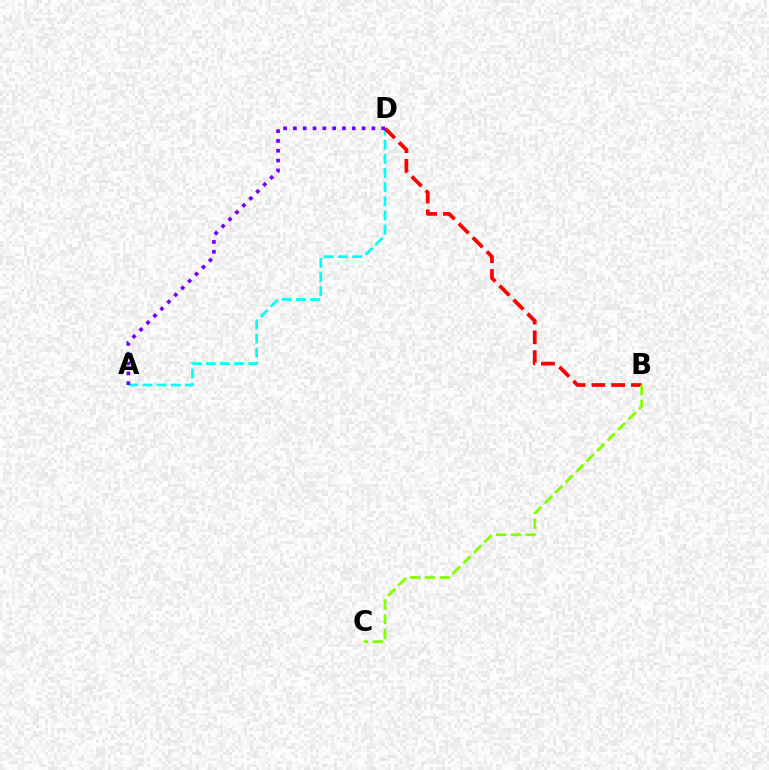{('A', 'D'): [{'color': '#00fff6', 'line_style': 'dashed', 'thickness': 1.92}, {'color': '#7200ff', 'line_style': 'dotted', 'thickness': 2.67}], ('B', 'D'): [{'color': '#ff0000', 'line_style': 'dashed', 'thickness': 2.68}], ('B', 'C'): [{'color': '#84ff00', 'line_style': 'dashed', 'thickness': 2.01}]}